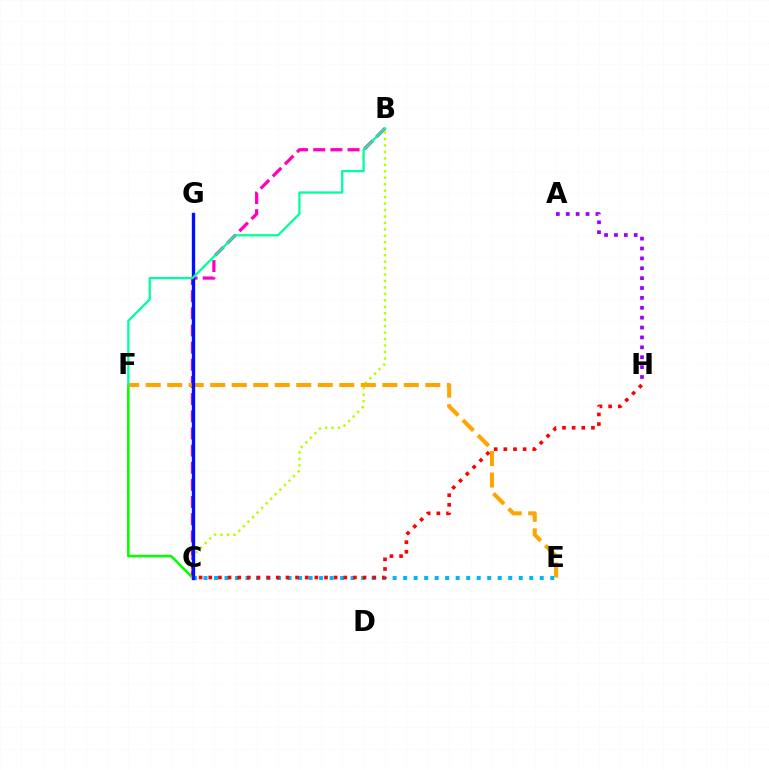{('C', 'F'): [{'color': '#08ff00', 'line_style': 'solid', 'thickness': 1.87}], ('B', 'C'): [{'color': '#ff00bd', 'line_style': 'dashed', 'thickness': 2.33}, {'color': '#b3ff00', 'line_style': 'dotted', 'thickness': 1.75}], ('E', 'F'): [{'color': '#ffa500', 'line_style': 'dashed', 'thickness': 2.92}], ('C', 'E'): [{'color': '#00b5ff', 'line_style': 'dotted', 'thickness': 2.85}], ('C', 'G'): [{'color': '#0010ff', 'line_style': 'solid', 'thickness': 2.41}], ('B', 'F'): [{'color': '#00ff9d', 'line_style': 'solid', 'thickness': 1.65}], ('A', 'H'): [{'color': '#9b00ff', 'line_style': 'dotted', 'thickness': 2.69}], ('C', 'H'): [{'color': '#ff0000', 'line_style': 'dotted', 'thickness': 2.62}]}